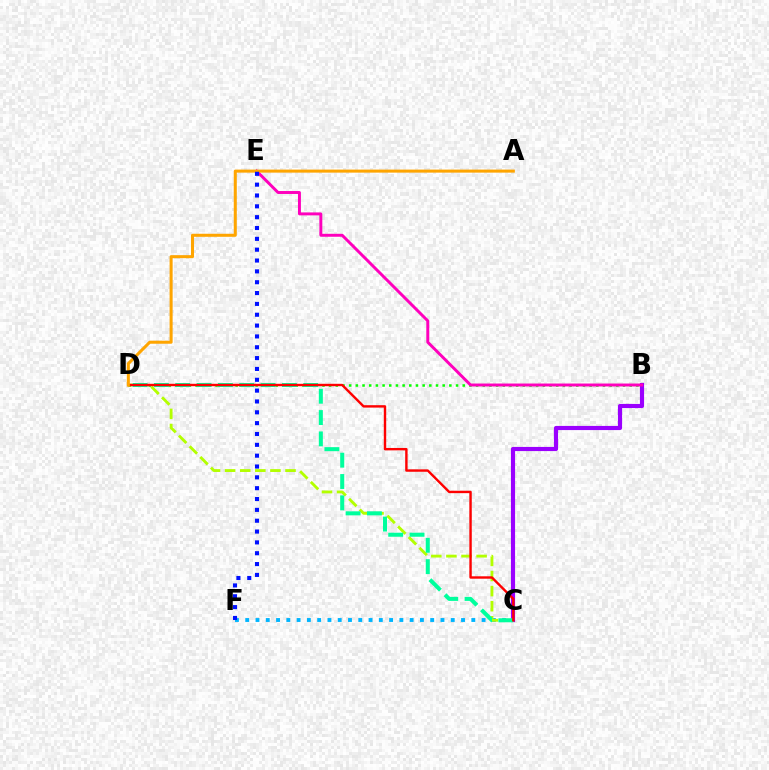{('B', 'C'): [{'color': '#9b00ff', 'line_style': 'solid', 'thickness': 2.99}], ('B', 'D'): [{'color': '#08ff00', 'line_style': 'dotted', 'thickness': 1.81}], ('B', 'E'): [{'color': '#ff00bd', 'line_style': 'solid', 'thickness': 2.12}], ('C', 'F'): [{'color': '#00b5ff', 'line_style': 'dotted', 'thickness': 2.79}], ('C', 'D'): [{'color': '#b3ff00', 'line_style': 'dashed', 'thickness': 2.05}, {'color': '#00ff9d', 'line_style': 'dashed', 'thickness': 2.9}, {'color': '#ff0000', 'line_style': 'solid', 'thickness': 1.73}], ('A', 'D'): [{'color': '#ffa500', 'line_style': 'solid', 'thickness': 2.19}], ('E', 'F'): [{'color': '#0010ff', 'line_style': 'dotted', 'thickness': 2.95}]}